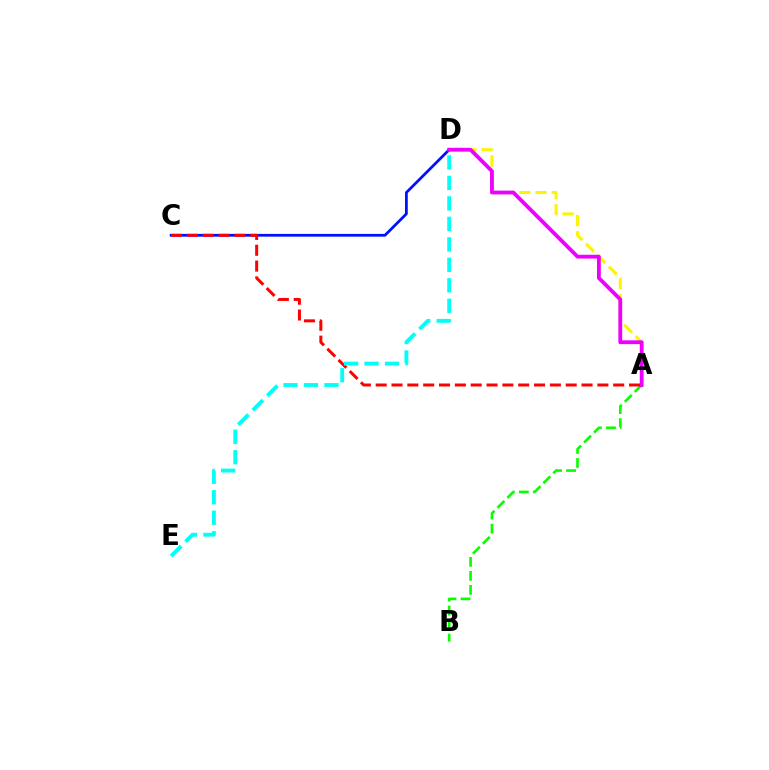{('A', 'D'): [{'color': '#fcf500', 'line_style': 'dashed', 'thickness': 2.19}, {'color': '#ee00ff', 'line_style': 'solid', 'thickness': 2.75}], ('C', 'D'): [{'color': '#0010ff', 'line_style': 'solid', 'thickness': 1.98}], ('A', 'B'): [{'color': '#08ff00', 'line_style': 'dashed', 'thickness': 1.9}], ('A', 'C'): [{'color': '#ff0000', 'line_style': 'dashed', 'thickness': 2.15}], ('D', 'E'): [{'color': '#00fff6', 'line_style': 'dashed', 'thickness': 2.78}]}